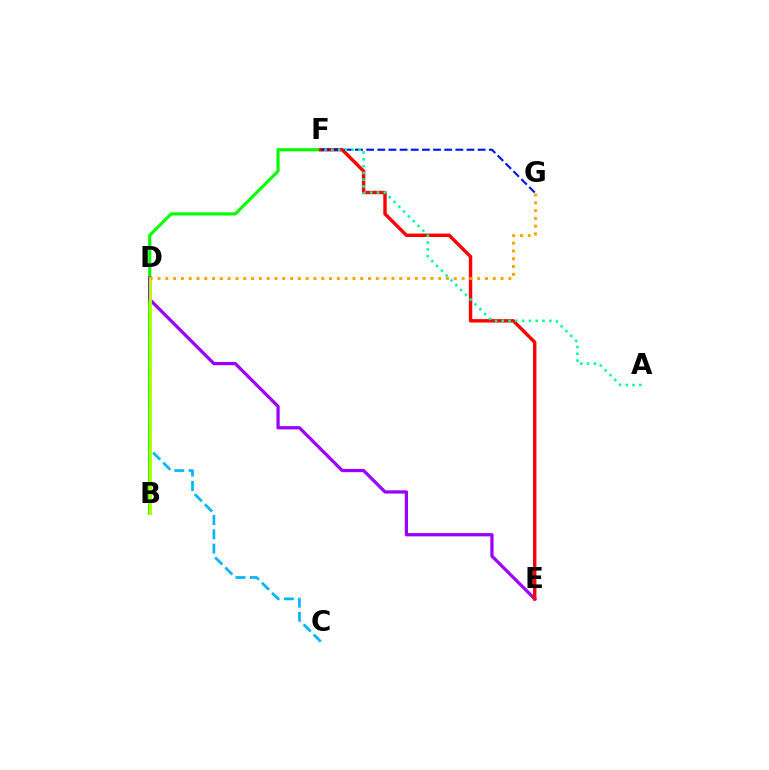{('B', 'D'): [{'color': '#ff00bd', 'line_style': 'solid', 'thickness': 1.64}, {'color': '#b3ff00', 'line_style': 'solid', 'thickness': 2.09}], ('C', 'D'): [{'color': '#00b5ff', 'line_style': 'dashed', 'thickness': 1.94}], ('B', 'F'): [{'color': '#08ff00', 'line_style': 'solid', 'thickness': 2.28}], ('D', 'E'): [{'color': '#9b00ff', 'line_style': 'solid', 'thickness': 2.34}], ('E', 'F'): [{'color': '#ff0000', 'line_style': 'solid', 'thickness': 2.45}], ('F', 'G'): [{'color': '#0010ff', 'line_style': 'dashed', 'thickness': 1.52}], ('A', 'F'): [{'color': '#00ff9d', 'line_style': 'dotted', 'thickness': 1.85}], ('D', 'G'): [{'color': '#ffa500', 'line_style': 'dotted', 'thickness': 2.12}]}